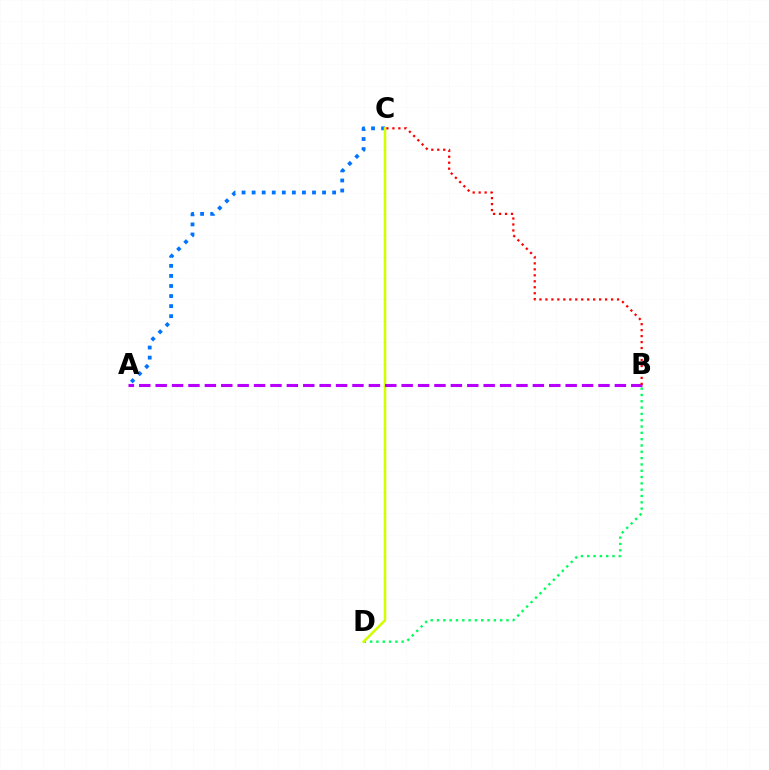{('A', 'C'): [{'color': '#0074ff', 'line_style': 'dotted', 'thickness': 2.73}], ('B', 'D'): [{'color': '#00ff5c', 'line_style': 'dotted', 'thickness': 1.72}], ('C', 'D'): [{'color': '#d1ff00', 'line_style': 'solid', 'thickness': 1.82}], ('A', 'B'): [{'color': '#b900ff', 'line_style': 'dashed', 'thickness': 2.23}], ('B', 'C'): [{'color': '#ff0000', 'line_style': 'dotted', 'thickness': 1.62}]}